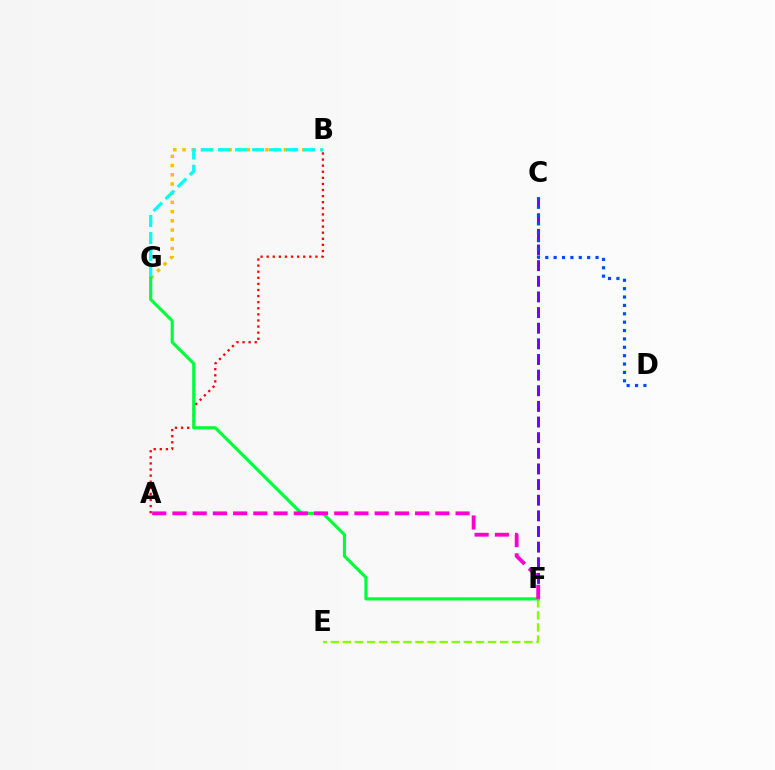{('C', 'F'): [{'color': '#7200ff', 'line_style': 'dashed', 'thickness': 2.12}], ('B', 'G'): [{'color': '#ffbd00', 'line_style': 'dotted', 'thickness': 2.5}, {'color': '#00fff6', 'line_style': 'dashed', 'thickness': 2.32}], ('E', 'F'): [{'color': '#84ff00', 'line_style': 'dashed', 'thickness': 1.64}], ('C', 'D'): [{'color': '#004bff', 'line_style': 'dotted', 'thickness': 2.28}], ('A', 'B'): [{'color': '#ff0000', 'line_style': 'dotted', 'thickness': 1.66}], ('F', 'G'): [{'color': '#00ff39', 'line_style': 'solid', 'thickness': 2.27}], ('A', 'F'): [{'color': '#ff00cf', 'line_style': 'dashed', 'thickness': 2.75}]}